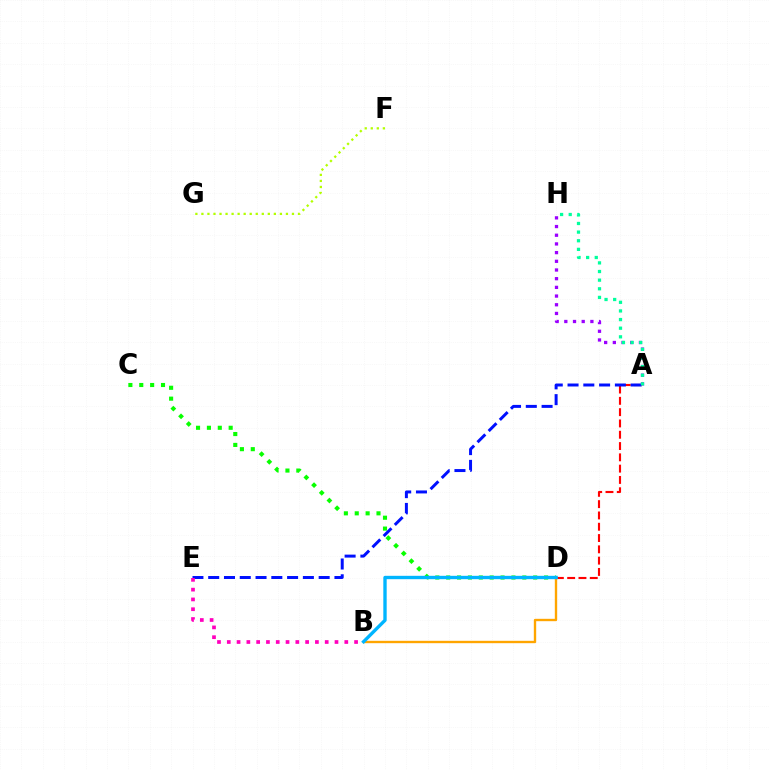{('A', 'D'): [{'color': '#ff0000', 'line_style': 'dashed', 'thickness': 1.54}], ('C', 'D'): [{'color': '#08ff00', 'line_style': 'dotted', 'thickness': 2.96}], ('B', 'D'): [{'color': '#ffa500', 'line_style': 'solid', 'thickness': 1.71}, {'color': '#00b5ff', 'line_style': 'solid', 'thickness': 2.42}], ('A', 'E'): [{'color': '#0010ff', 'line_style': 'dashed', 'thickness': 2.14}], ('A', 'H'): [{'color': '#9b00ff', 'line_style': 'dotted', 'thickness': 2.36}, {'color': '#00ff9d', 'line_style': 'dotted', 'thickness': 2.34}], ('F', 'G'): [{'color': '#b3ff00', 'line_style': 'dotted', 'thickness': 1.64}], ('B', 'E'): [{'color': '#ff00bd', 'line_style': 'dotted', 'thickness': 2.66}]}